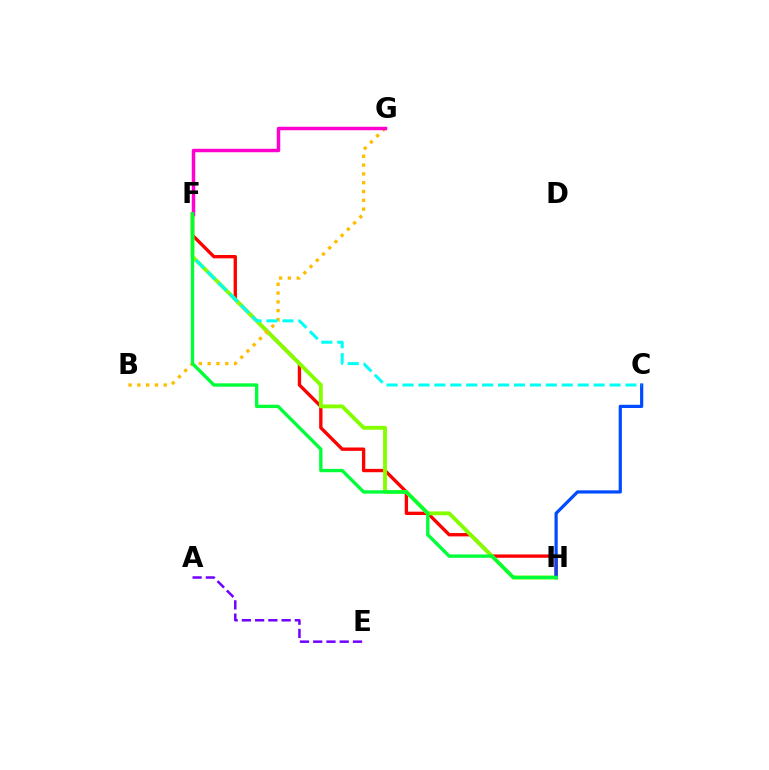{('F', 'H'): [{'color': '#ff0000', 'line_style': 'solid', 'thickness': 2.41}, {'color': '#84ff00', 'line_style': 'solid', 'thickness': 2.78}, {'color': '#00ff39', 'line_style': 'solid', 'thickness': 2.41}], ('B', 'G'): [{'color': '#ffbd00', 'line_style': 'dotted', 'thickness': 2.39}], ('C', 'H'): [{'color': '#004bff', 'line_style': 'solid', 'thickness': 2.31}], ('A', 'E'): [{'color': '#7200ff', 'line_style': 'dashed', 'thickness': 1.8}], ('C', 'F'): [{'color': '#00fff6', 'line_style': 'dashed', 'thickness': 2.16}], ('F', 'G'): [{'color': '#ff00cf', 'line_style': 'solid', 'thickness': 2.5}]}